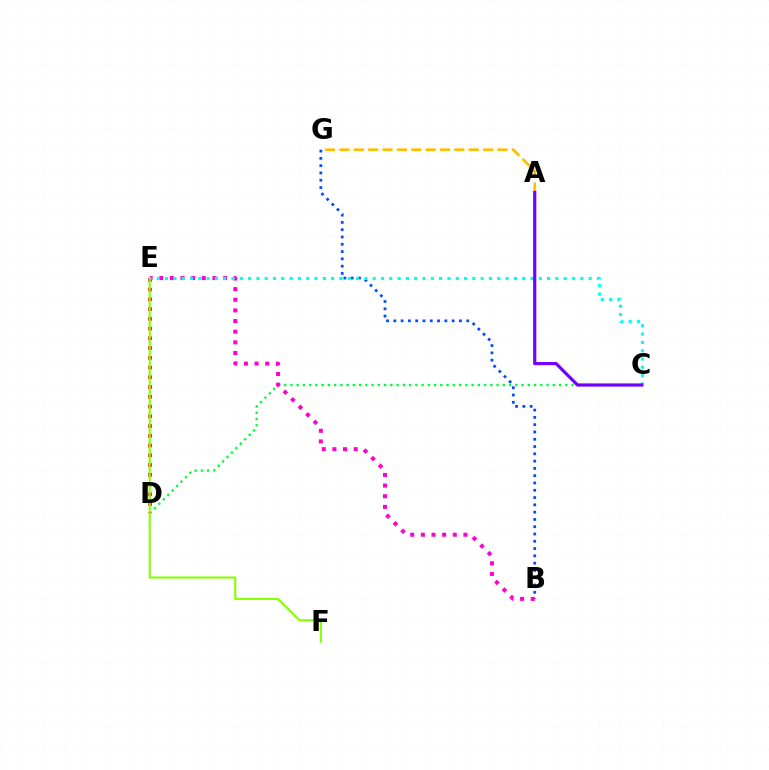{('D', 'E'): [{'color': '#ff0000', 'line_style': 'dotted', 'thickness': 2.65}], ('B', 'G'): [{'color': '#004bff', 'line_style': 'dotted', 'thickness': 1.98}], ('C', 'D'): [{'color': '#00ff39', 'line_style': 'dotted', 'thickness': 1.7}], ('A', 'G'): [{'color': '#ffbd00', 'line_style': 'dashed', 'thickness': 1.95}], ('B', 'E'): [{'color': '#ff00cf', 'line_style': 'dotted', 'thickness': 2.89}], ('E', 'F'): [{'color': '#84ff00', 'line_style': 'solid', 'thickness': 1.5}], ('C', 'E'): [{'color': '#00fff6', 'line_style': 'dotted', 'thickness': 2.26}], ('A', 'C'): [{'color': '#7200ff', 'line_style': 'solid', 'thickness': 2.28}]}